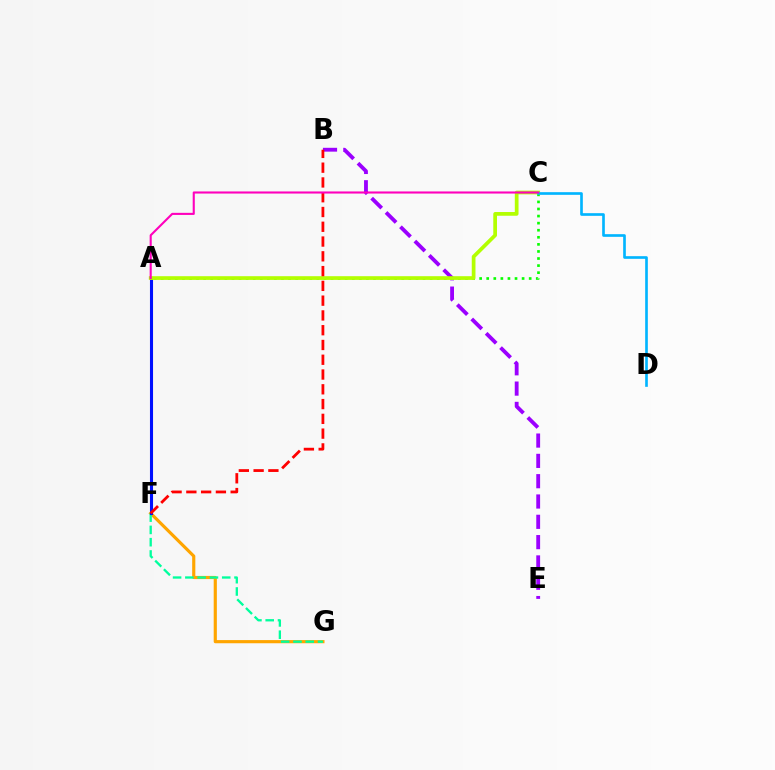{('F', 'G'): [{'color': '#ffa500', 'line_style': 'solid', 'thickness': 2.28}, {'color': '#00ff9d', 'line_style': 'dashed', 'thickness': 1.67}], ('B', 'E'): [{'color': '#9b00ff', 'line_style': 'dashed', 'thickness': 2.76}], ('A', 'C'): [{'color': '#08ff00', 'line_style': 'dotted', 'thickness': 1.92}, {'color': '#b3ff00', 'line_style': 'solid', 'thickness': 2.68}, {'color': '#ff00bd', 'line_style': 'solid', 'thickness': 1.51}], ('A', 'F'): [{'color': '#0010ff', 'line_style': 'solid', 'thickness': 2.21}], ('B', 'F'): [{'color': '#ff0000', 'line_style': 'dashed', 'thickness': 2.01}], ('C', 'D'): [{'color': '#00b5ff', 'line_style': 'solid', 'thickness': 1.91}]}